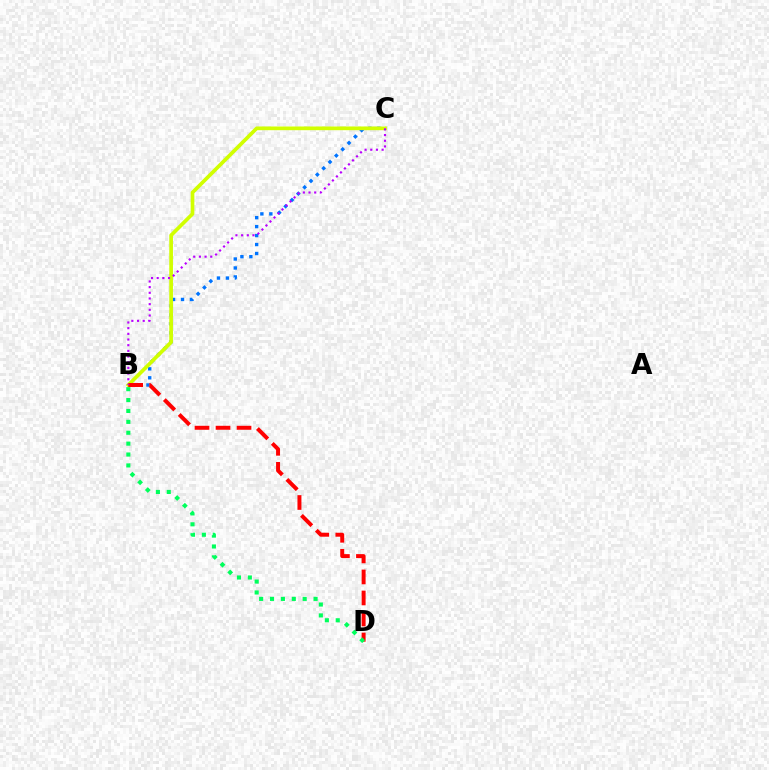{('B', 'C'): [{'color': '#0074ff', 'line_style': 'dotted', 'thickness': 2.44}, {'color': '#d1ff00', 'line_style': 'solid', 'thickness': 2.66}, {'color': '#b900ff', 'line_style': 'dotted', 'thickness': 1.54}], ('B', 'D'): [{'color': '#ff0000', 'line_style': 'dashed', 'thickness': 2.85}, {'color': '#00ff5c', 'line_style': 'dotted', 'thickness': 2.96}]}